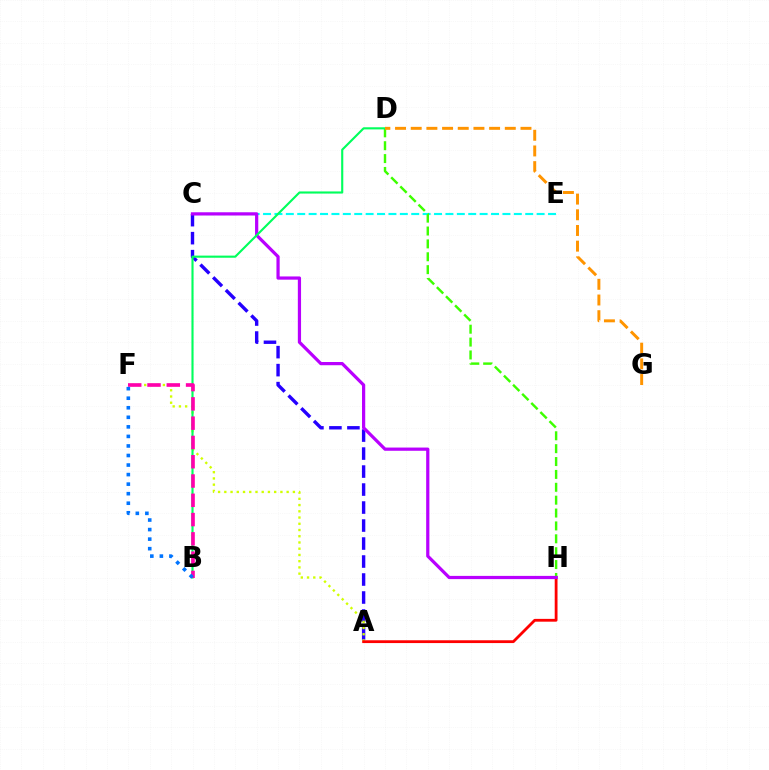{('A', 'C'): [{'color': '#2500ff', 'line_style': 'dashed', 'thickness': 2.44}], ('C', 'E'): [{'color': '#00fff6', 'line_style': 'dashed', 'thickness': 1.55}], ('A', 'F'): [{'color': '#d1ff00', 'line_style': 'dotted', 'thickness': 1.69}], ('A', 'H'): [{'color': '#ff0000', 'line_style': 'solid', 'thickness': 2.02}], ('D', 'H'): [{'color': '#3dff00', 'line_style': 'dashed', 'thickness': 1.75}], ('C', 'H'): [{'color': '#b900ff', 'line_style': 'solid', 'thickness': 2.32}], ('B', 'D'): [{'color': '#00ff5c', 'line_style': 'solid', 'thickness': 1.53}], ('D', 'G'): [{'color': '#ff9400', 'line_style': 'dashed', 'thickness': 2.13}], ('B', 'F'): [{'color': '#ff00ac', 'line_style': 'dashed', 'thickness': 2.62}, {'color': '#0074ff', 'line_style': 'dotted', 'thickness': 2.59}]}